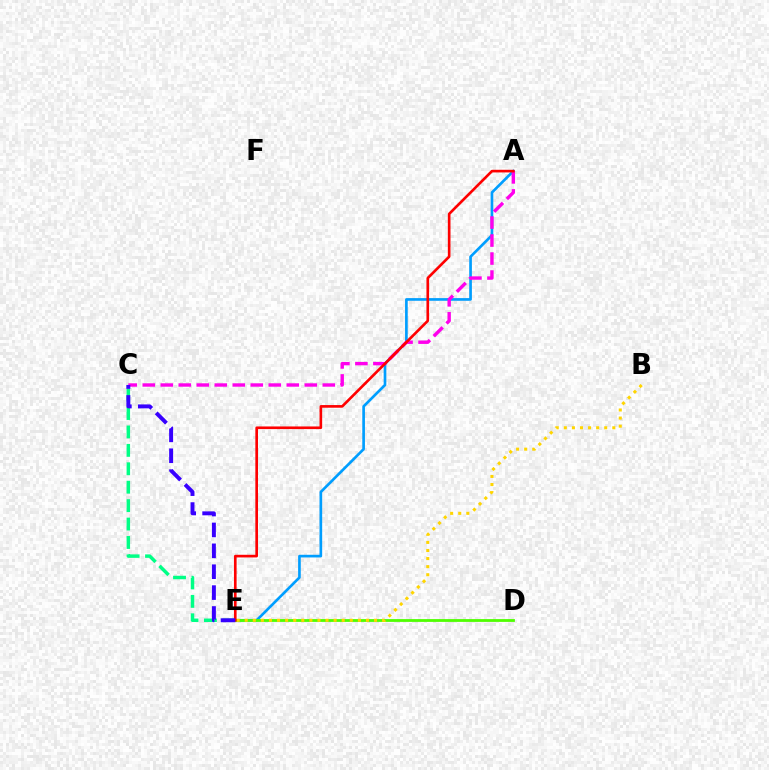{('A', 'E'): [{'color': '#009eff', 'line_style': 'solid', 'thickness': 1.92}, {'color': '#ff0000', 'line_style': 'solid', 'thickness': 1.91}], ('A', 'C'): [{'color': '#ff00ed', 'line_style': 'dashed', 'thickness': 2.45}], ('D', 'E'): [{'color': '#4fff00', 'line_style': 'solid', 'thickness': 2.01}], ('B', 'E'): [{'color': '#ffd500', 'line_style': 'dotted', 'thickness': 2.2}], ('C', 'E'): [{'color': '#00ff86', 'line_style': 'dashed', 'thickness': 2.5}, {'color': '#3700ff', 'line_style': 'dashed', 'thickness': 2.84}]}